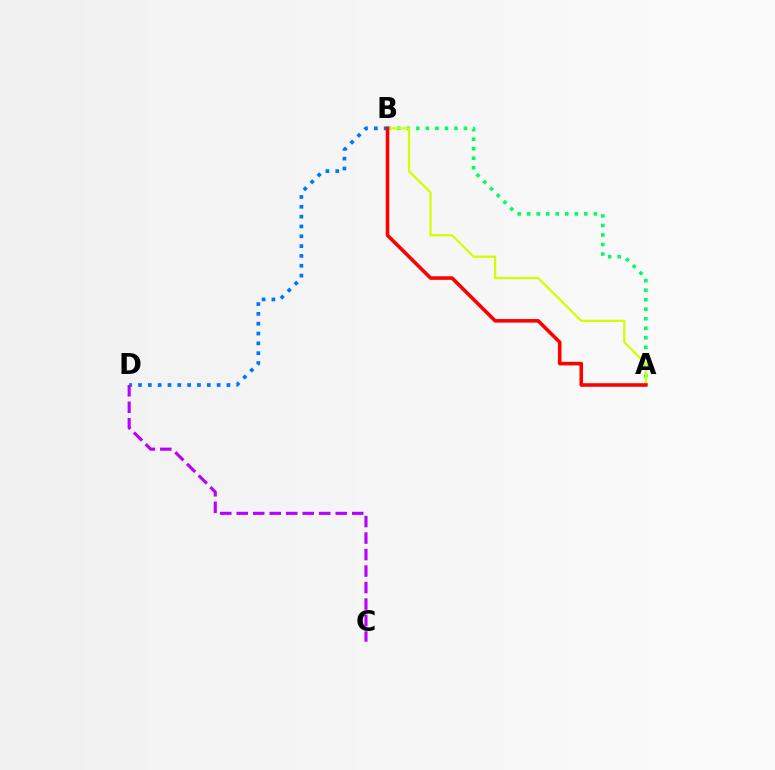{('B', 'D'): [{'color': '#0074ff', 'line_style': 'dotted', 'thickness': 2.67}], ('A', 'B'): [{'color': '#00ff5c', 'line_style': 'dotted', 'thickness': 2.59}, {'color': '#d1ff00', 'line_style': 'solid', 'thickness': 1.62}, {'color': '#ff0000', 'line_style': 'solid', 'thickness': 2.58}], ('C', 'D'): [{'color': '#b900ff', 'line_style': 'dashed', 'thickness': 2.24}]}